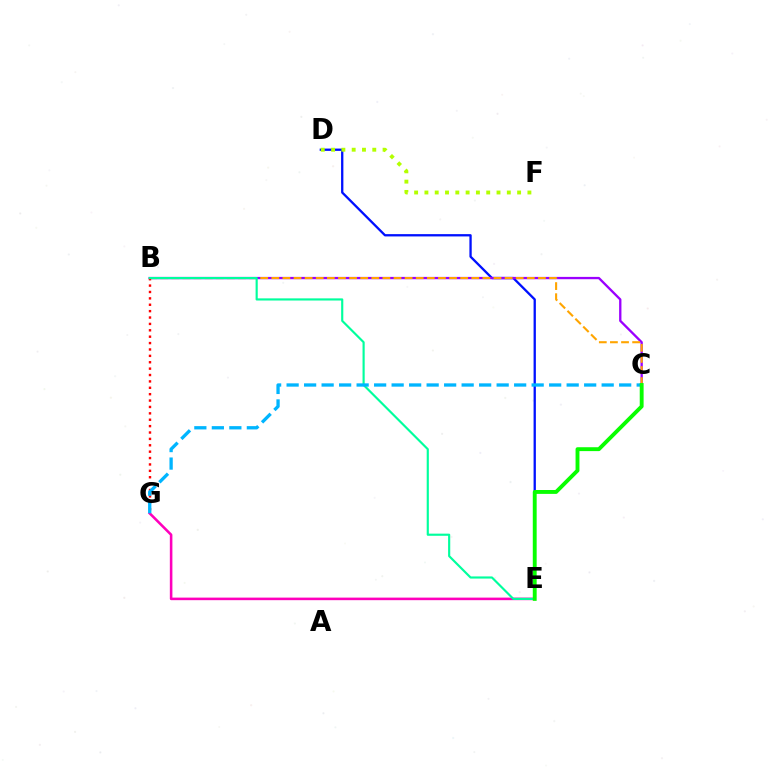{('D', 'E'): [{'color': '#0010ff', 'line_style': 'solid', 'thickness': 1.66}], ('D', 'F'): [{'color': '#b3ff00', 'line_style': 'dotted', 'thickness': 2.8}], ('B', 'C'): [{'color': '#9b00ff', 'line_style': 'solid', 'thickness': 1.67}, {'color': '#ffa500', 'line_style': 'dashed', 'thickness': 1.51}], ('E', 'G'): [{'color': '#ff00bd', 'line_style': 'solid', 'thickness': 1.85}], ('B', 'G'): [{'color': '#ff0000', 'line_style': 'dotted', 'thickness': 1.74}], ('B', 'E'): [{'color': '#00ff9d', 'line_style': 'solid', 'thickness': 1.55}], ('C', 'G'): [{'color': '#00b5ff', 'line_style': 'dashed', 'thickness': 2.38}], ('C', 'E'): [{'color': '#08ff00', 'line_style': 'solid', 'thickness': 2.79}]}